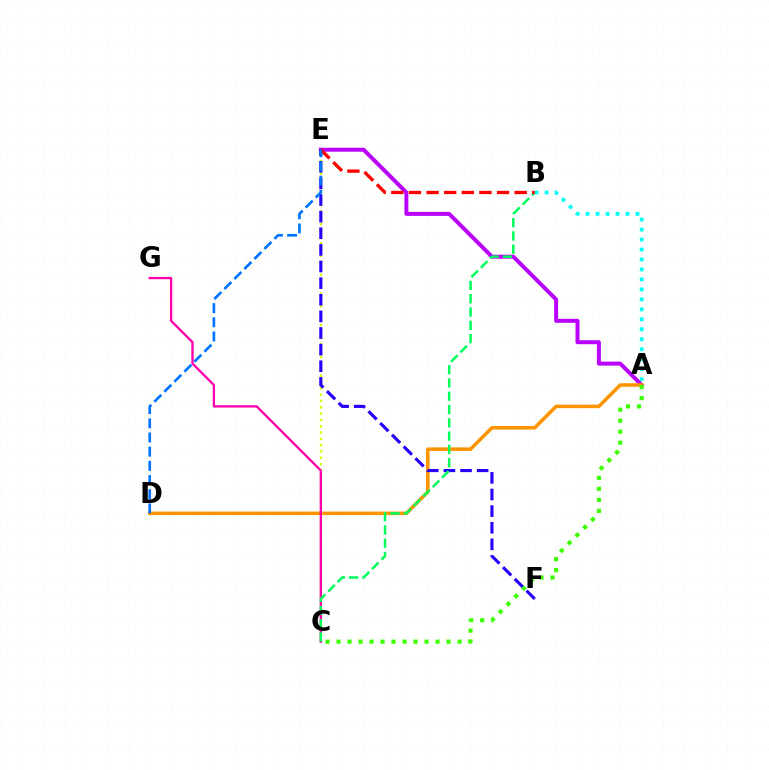{('A', 'B'): [{'color': '#00fff6', 'line_style': 'dotted', 'thickness': 2.71}], ('A', 'E'): [{'color': '#b900ff', 'line_style': 'solid', 'thickness': 2.86}], ('A', 'D'): [{'color': '#ff9400', 'line_style': 'solid', 'thickness': 2.55}], ('C', 'E'): [{'color': '#d1ff00', 'line_style': 'dotted', 'thickness': 1.71}], ('E', 'F'): [{'color': '#2500ff', 'line_style': 'dashed', 'thickness': 2.26}], ('C', 'G'): [{'color': '#ff00ac', 'line_style': 'solid', 'thickness': 1.67}], ('B', 'C'): [{'color': '#00ff5c', 'line_style': 'dashed', 'thickness': 1.81}], ('B', 'E'): [{'color': '#ff0000', 'line_style': 'dashed', 'thickness': 2.39}], ('D', 'E'): [{'color': '#0074ff', 'line_style': 'dashed', 'thickness': 1.93}], ('A', 'C'): [{'color': '#3dff00', 'line_style': 'dotted', 'thickness': 2.99}]}